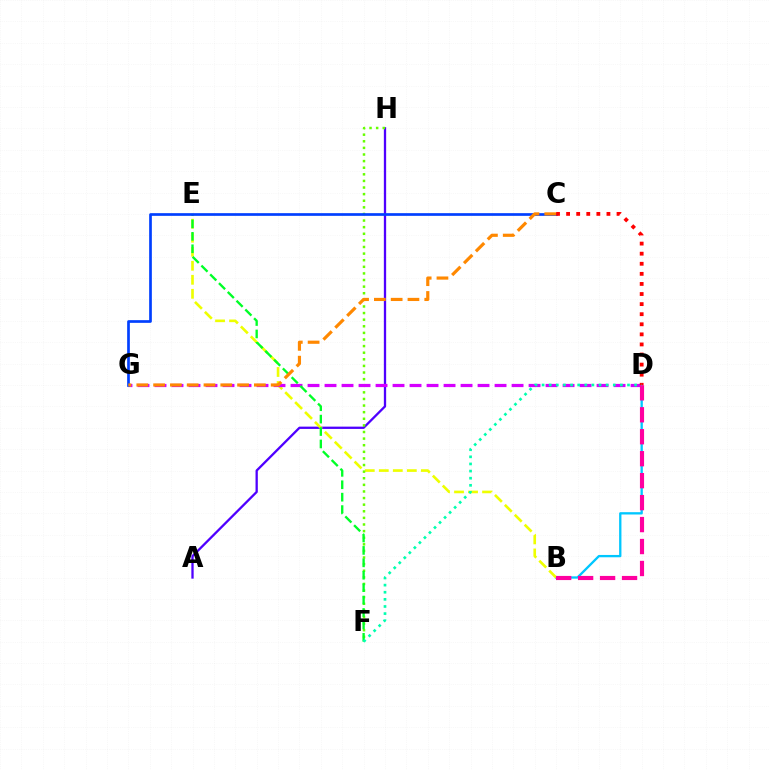{('B', 'D'): [{'color': '#00c7ff', 'line_style': 'solid', 'thickness': 1.67}, {'color': '#ff00a0', 'line_style': 'dashed', 'thickness': 2.98}], ('A', 'H'): [{'color': '#4f00ff', 'line_style': 'solid', 'thickness': 1.65}], ('B', 'E'): [{'color': '#eeff00', 'line_style': 'dashed', 'thickness': 1.9}], ('F', 'H'): [{'color': '#66ff00', 'line_style': 'dotted', 'thickness': 1.8}], ('D', 'G'): [{'color': '#d600ff', 'line_style': 'dashed', 'thickness': 2.31}], ('E', 'F'): [{'color': '#00ff27', 'line_style': 'dashed', 'thickness': 1.69}], ('C', 'G'): [{'color': '#003fff', 'line_style': 'solid', 'thickness': 1.94}, {'color': '#ff8800', 'line_style': 'dashed', 'thickness': 2.28}], ('C', 'D'): [{'color': '#ff0000', 'line_style': 'dotted', 'thickness': 2.74}], ('D', 'F'): [{'color': '#00ffaf', 'line_style': 'dotted', 'thickness': 1.93}]}